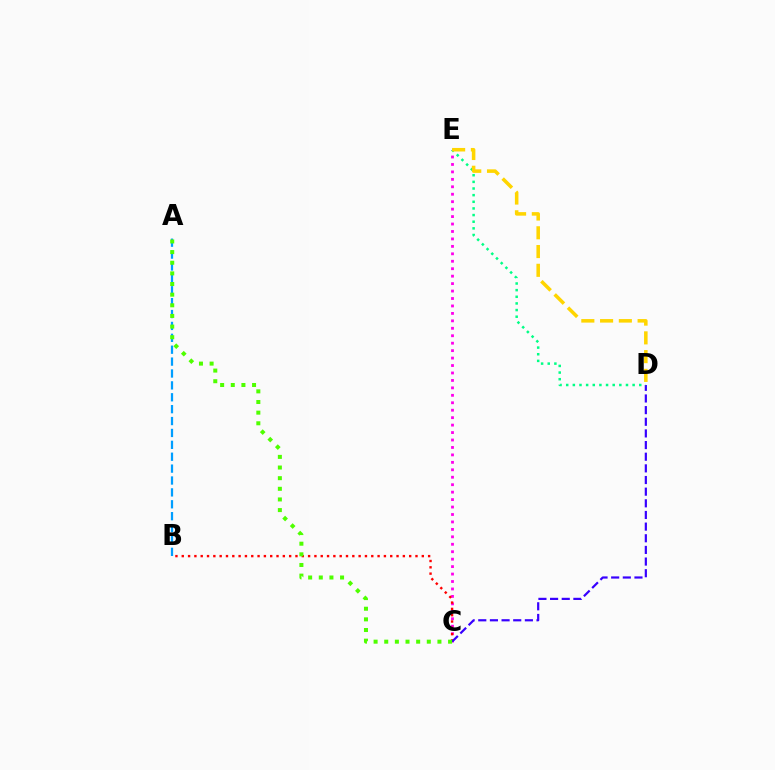{('A', 'B'): [{'color': '#009eff', 'line_style': 'dashed', 'thickness': 1.62}], ('C', 'E'): [{'color': '#ff00ed', 'line_style': 'dotted', 'thickness': 2.02}], ('B', 'C'): [{'color': '#ff0000', 'line_style': 'dotted', 'thickness': 1.72}], ('C', 'D'): [{'color': '#3700ff', 'line_style': 'dashed', 'thickness': 1.58}], ('D', 'E'): [{'color': '#00ff86', 'line_style': 'dotted', 'thickness': 1.8}, {'color': '#ffd500', 'line_style': 'dashed', 'thickness': 2.55}], ('A', 'C'): [{'color': '#4fff00', 'line_style': 'dotted', 'thickness': 2.89}]}